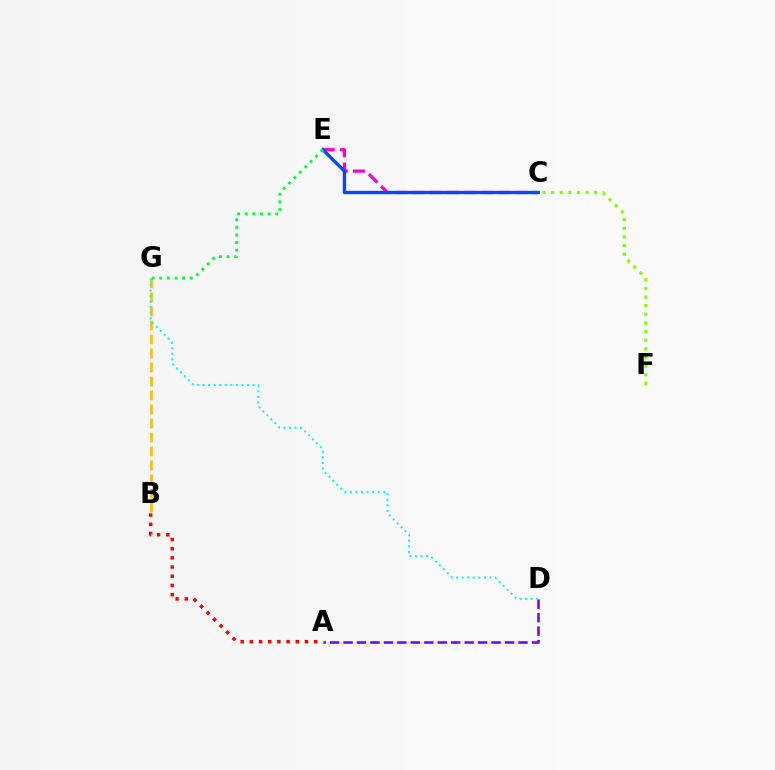{('C', 'E'): [{'color': '#ff00cf', 'line_style': 'dashed', 'thickness': 2.33}, {'color': '#004bff', 'line_style': 'solid', 'thickness': 2.41}], ('C', 'F'): [{'color': '#84ff00', 'line_style': 'dotted', 'thickness': 2.35}], ('A', 'D'): [{'color': '#7200ff', 'line_style': 'dashed', 'thickness': 1.83}], ('B', 'G'): [{'color': '#ffbd00', 'line_style': 'dashed', 'thickness': 1.9}], ('A', 'B'): [{'color': '#ff0000', 'line_style': 'dotted', 'thickness': 2.5}], ('D', 'G'): [{'color': '#00fff6', 'line_style': 'dotted', 'thickness': 1.51}], ('E', 'G'): [{'color': '#00ff39', 'line_style': 'dotted', 'thickness': 2.07}]}